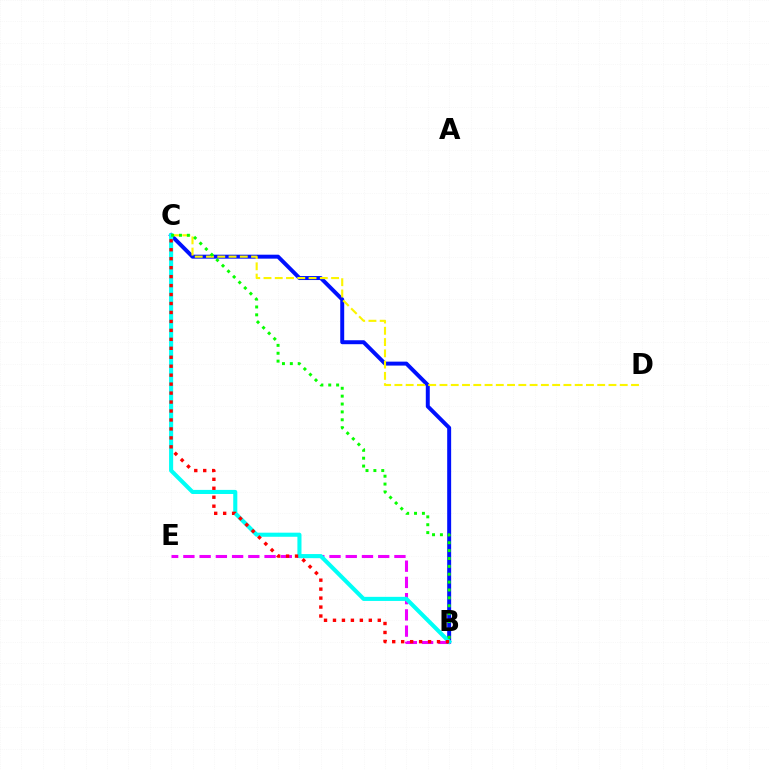{('B', 'E'): [{'color': '#ee00ff', 'line_style': 'dashed', 'thickness': 2.21}], ('B', 'C'): [{'color': '#0010ff', 'line_style': 'solid', 'thickness': 2.85}, {'color': '#00fff6', 'line_style': 'solid', 'thickness': 2.95}, {'color': '#ff0000', 'line_style': 'dotted', 'thickness': 2.43}, {'color': '#08ff00', 'line_style': 'dotted', 'thickness': 2.14}], ('C', 'D'): [{'color': '#fcf500', 'line_style': 'dashed', 'thickness': 1.53}]}